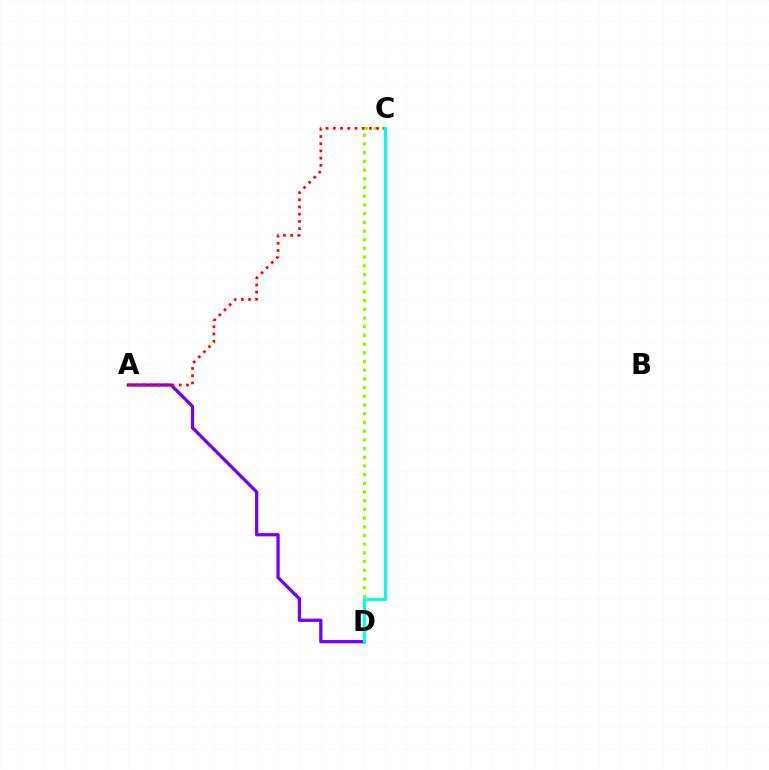{('C', 'D'): [{'color': '#84ff00', 'line_style': 'dotted', 'thickness': 2.36}, {'color': '#00fff6', 'line_style': 'solid', 'thickness': 2.24}], ('A', 'D'): [{'color': '#7200ff', 'line_style': 'solid', 'thickness': 2.35}], ('A', 'C'): [{'color': '#ff0000', 'line_style': 'dotted', 'thickness': 1.96}]}